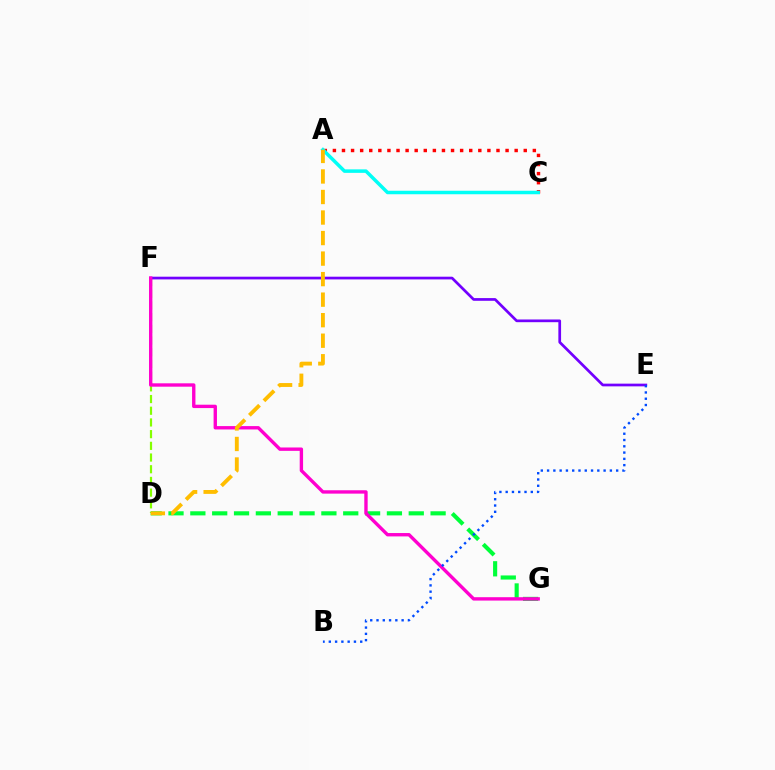{('A', 'C'): [{'color': '#ff0000', 'line_style': 'dotted', 'thickness': 2.47}, {'color': '#00fff6', 'line_style': 'solid', 'thickness': 2.52}], ('D', 'G'): [{'color': '#00ff39', 'line_style': 'dashed', 'thickness': 2.97}], ('D', 'F'): [{'color': '#84ff00', 'line_style': 'dashed', 'thickness': 1.59}], ('E', 'F'): [{'color': '#7200ff', 'line_style': 'solid', 'thickness': 1.95}], ('F', 'G'): [{'color': '#ff00cf', 'line_style': 'solid', 'thickness': 2.42}], ('A', 'D'): [{'color': '#ffbd00', 'line_style': 'dashed', 'thickness': 2.79}], ('B', 'E'): [{'color': '#004bff', 'line_style': 'dotted', 'thickness': 1.71}]}